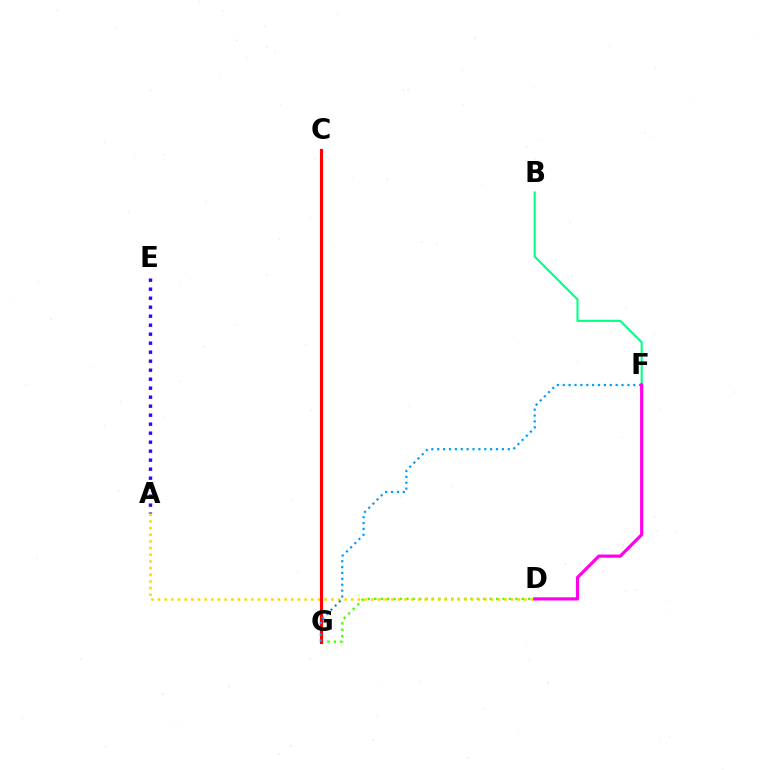{('D', 'G'): [{'color': '#4fff00', 'line_style': 'dotted', 'thickness': 1.74}], ('A', 'D'): [{'color': '#ffd500', 'line_style': 'dotted', 'thickness': 1.81}], ('A', 'E'): [{'color': '#3700ff', 'line_style': 'dotted', 'thickness': 2.44}], ('C', 'G'): [{'color': '#ff0000', 'line_style': 'solid', 'thickness': 2.23}], ('B', 'F'): [{'color': '#00ff86', 'line_style': 'solid', 'thickness': 1.51}], ('F', 'G'): [{'color': '#009eff', 'line_style': 'dotted', 'thickness': 1.6}], ('D', 'F'): [{'color': '#ff00ed', 'line_style': 'solid', 'thickness': 2.29}]}